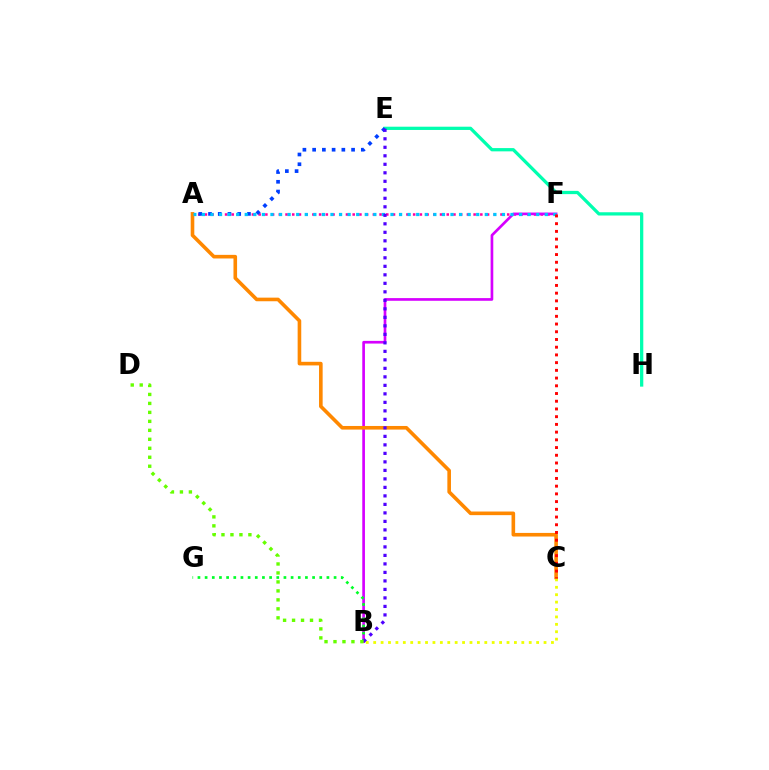{('E', 'H'): [{'color': '#00ffaf', 'line_style': 'solid', 'thickness': 2.35}], ('A', 'F'): [{'color': '#ff00a0', 'line_style': 'dotted', 'thickness': 1.83}, {'color': '#00c7ff', 'line_style': 'dotted', 'thickness': 2.33}], ('B', 'F'): [{'color': '#d600ff', 'line_style': 'solid', 'thickness': 1.93}], ('A', 'C'): [{'color': '#ff8800', 'line_style': 'solid', 'thickness': 2.6}], ('A', 'E'): [{'color': '#003fff', 'line_style': 'dotted', 'thickness': 2.65}], ('B', 'G'): [{'color': '#00ff27', 'line_style': 'dotted', 'thickness': 1.95}], ('B', 'E'): [{'color': '#4f00ff', 'line_style': 'dotted', 'thickness': 2.31}], ('B', 'D'): [{'color': '#66ff00', 'line_style': 'dotted', 'thickness': 2.44}], ('B', 'C'): [{'color': '#eeff00', 'line_style': 'dotted', 'thickness': 2.01}], ('C', 'F'): [{'color': '#ff0000', 'line_style': 'dotted', 'thickness': 2.1}]}